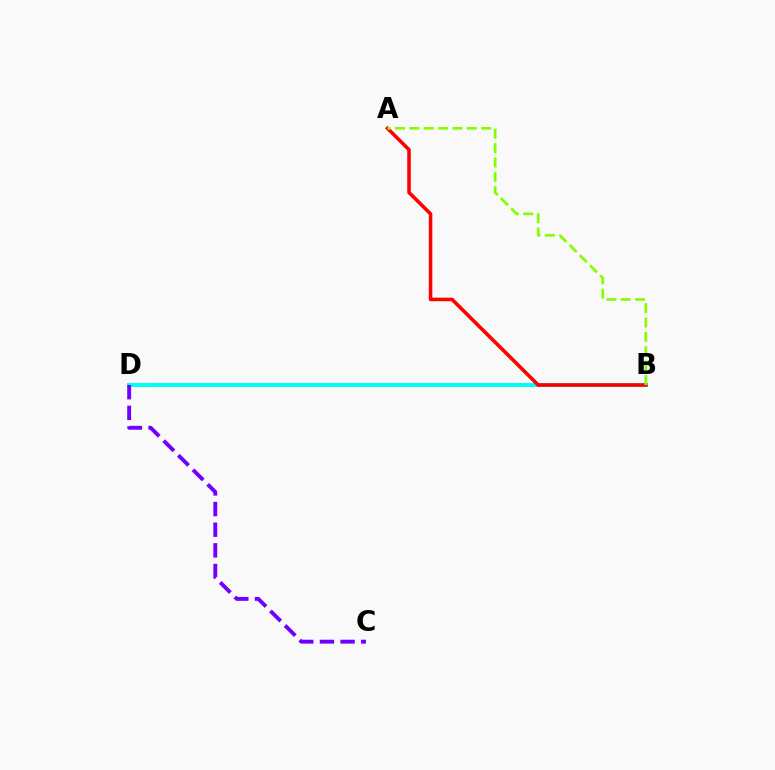{('B', 'D'): [{'color': '#00fff6', 'line_style': 'solid', 'thickness': 2.89}], ('C', 'D'): [{'color': '#7200ff', 'line_style': 'dashed', 'thickness': 2.81}], ('A', 'B'): [{'color': '#ff0000', 'line_style': 'solid', 'thickness': 2.56}, {'color': '#84ff00', 'line_style': 'dashed', 'thickness': 1.95}]}